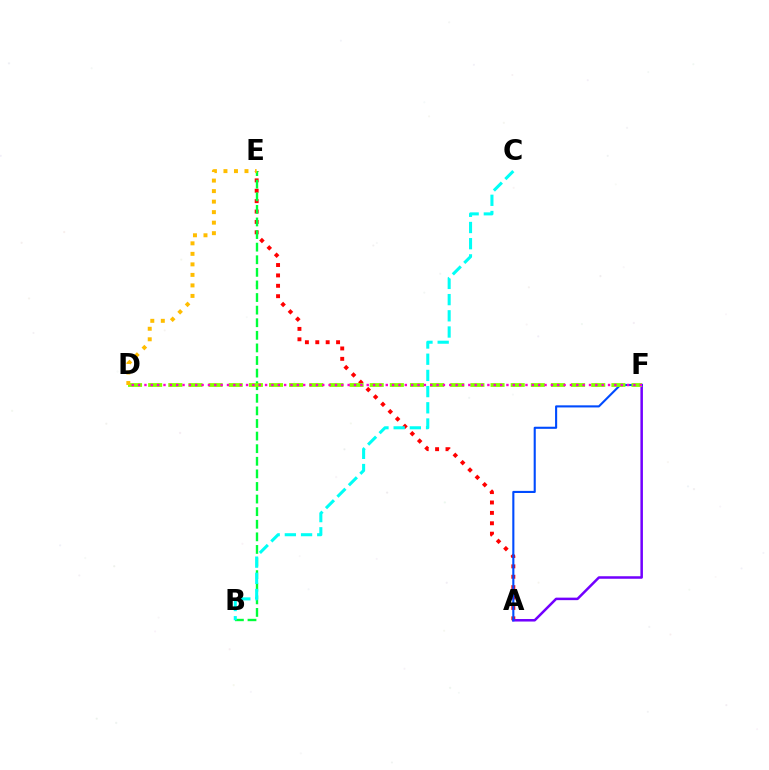{('A', 'E'): [{'color': '#ff0000', 'line_style': 'dotted', 'thickness': 2.82}], ('B', 'E'): [{'color': '#00ff39', 'line_style': 'dashed', 'thickness': 1.71}], ('B', 'C'): [{'color': '#00fff6', 'line_style': 'dashed', 'thickness': 2.2}], ('A', 'F'): [{'color': '#7200ff', 'line_style': 'solid', 'thickness': 1.81}, {'color': '#004bff', 'line_style': 'solid', 'thickness': 1.52}], ('D', 'F'): [{'color': '#84ff00', 'line_style': 'dashed', 'thickness': 2.74}, {'color': '#ff00cf', 'line_style': 'dotted', 'thickness': 1.73}], ('D', 'E'): [{'color': '#ffbd00', 'line_style': 'dotted', 'thickness': 2.86}]}